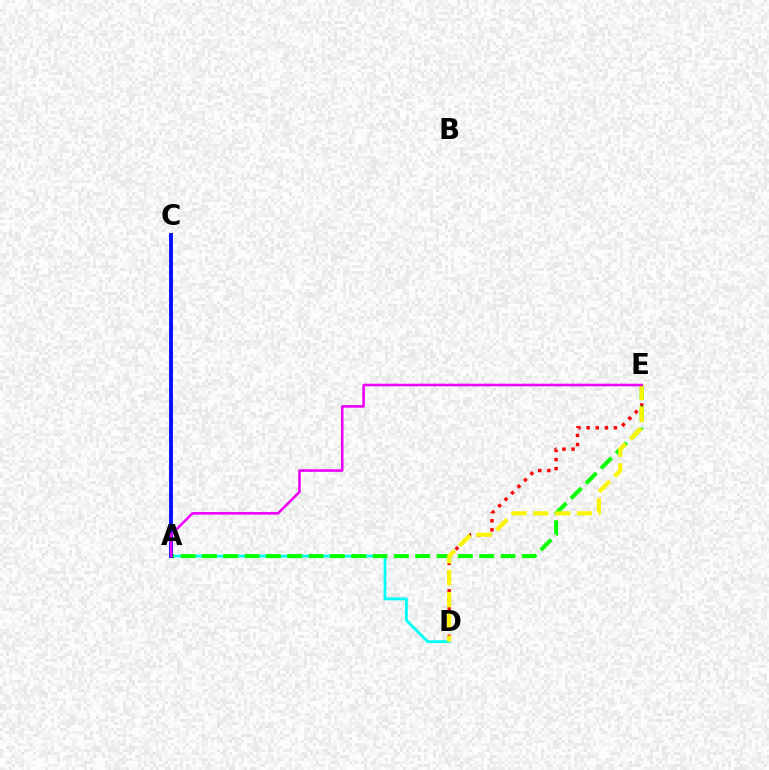{('A', 'D'): [{'color': '#00fff6', 'line_style': 'solid', 'thickness': 2.04}], ('D', 'E'): [{'color': '#ff0000', 'line_style': 'dotted', 'thickness': 2.48}, {'color': '#fcf500', 'line_style': 'dashed', 'thickness': 2.97}], ('A', 'E'): [{'color': '#08ff00', 'line_style': 'dashed', 'thickness': 2.9}, {'color': '#ee00ff', 'line_style': 'solid', 'thickness': 1.87}], ('A', 'C'): [{'color': '#0010ff', 'line_style': 'solid', 'thickness': 2.82}]}